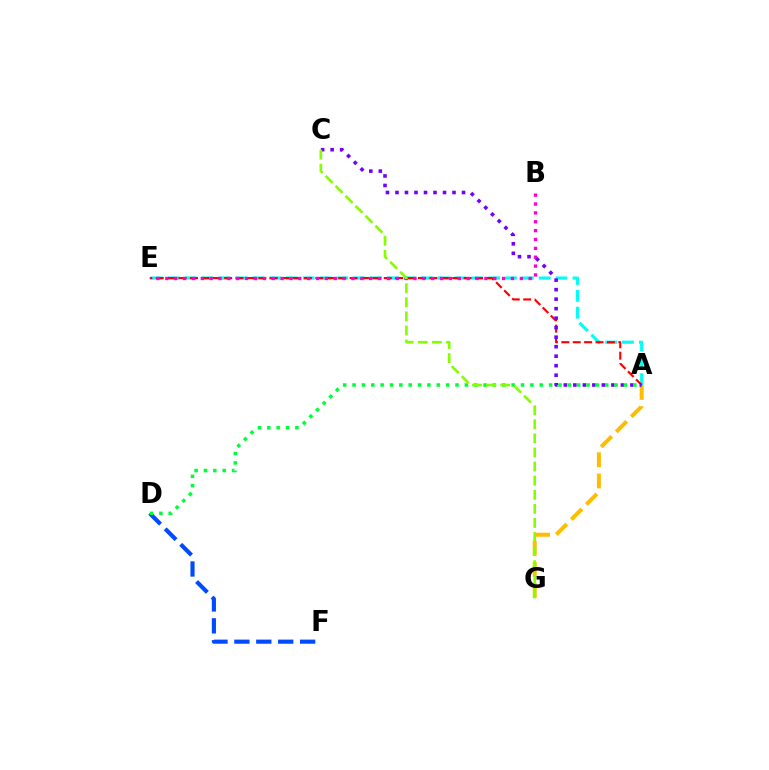{('A', 'E'): [{'color': '#00fff6', 'line_style': 'dashed', 'thickness': 2.29}, {'color': '#ff0000', 'line_style': 'dashed', 'thickness': 1.55}], ('B', 'E'): [{'color': '#ff00cf', 'line_style': 'dotted', 'thickness': 2.41}], ('A', 'G'): [{'color': '#ffbd00', 'line_style': 'dashed', 'thickness': 2.89}], ('D', 'F'): [{'color': '#004bff', 'line_style': 'dashed', 'thickness': 2.98}], ('A', 'C'): [{'color': '#7200ff', 'line_style': 'dotted', 'thickness': 2.58}], ('A', 'D'): [{'color': '#00ff39', 'line_style': 'dotted', 'thickness': 2.54}], ('C', 'G'): [{'color': '#84ff00', 'line_style': 'dashed', 'thickness': 1.91}]}